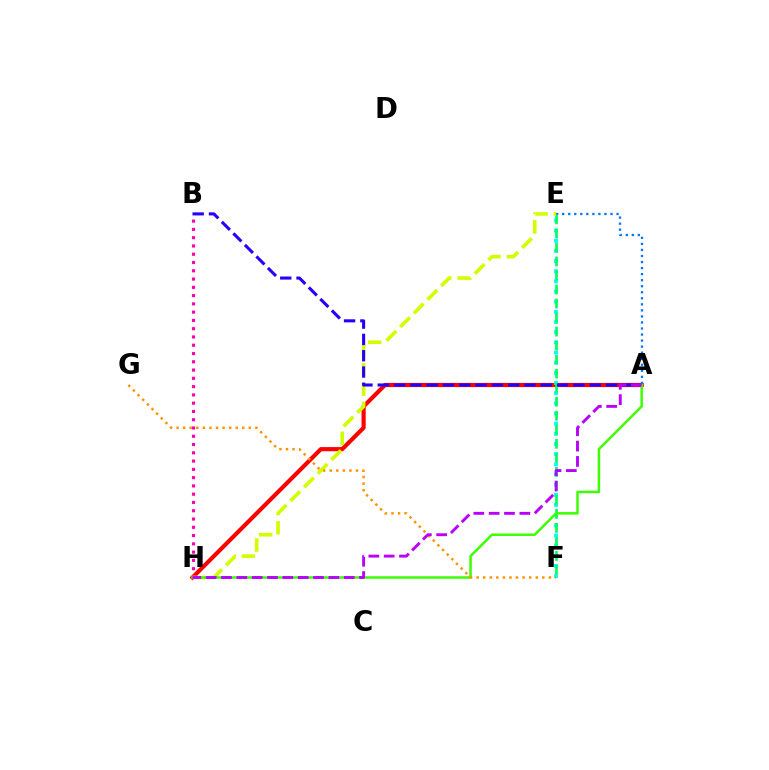{('A', 'H'): [{'color': '#ff0000', 'line_style': 'solid', 'thickness': 3.0}, {'color': '#3dff00', 'line_style': 'solid', 'thickness': 1.79}, {'color': '#b900ff', 'line_style': 'dashed', 'thickness': 2.08}], ('E', 'F'): [{'color': '#00fff6', 'line_style': 'dotted', 'thickness': 2.76}, {'color': '#00ff5c', 'line_style': 'dashed', 'thickness': 1.91}], ('A', 'E'): [{'color': '#0074ff', 'line_style': 'dotted', 'thickness': 1.64}], ('B', 'H'): [{'color': '#ff00ac', 'line_style': 'dotted', 'thickness': 2.25}], ('E', 'H'): [{'color': '#d1ff00', 'line_style': 'dashed', 'thickness': 2.63}], ('A', 'B'): [{'color': '#2500ff', 'line_style': 'dashed', 'thickness': 2.22}], ('F', 'G'): [{'color': '#ff9400', 'line_style': 'dotted', 'thickness': 1.79}]}